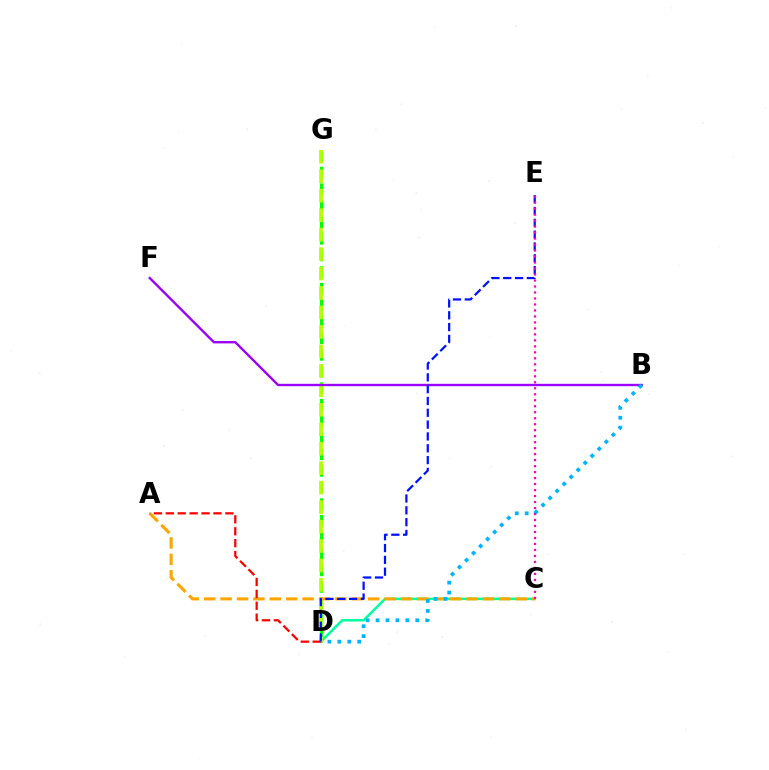{('C', 'D'): [{'color': '#00ff9d', 'line_style': 'solid', 'thickness': 1.8}], ('D', 'G'): [{'color': '#08ff00', 'line_style': 'dashed', 'thickness': 2.25}, {'color': '#b3ff00', 'line_style': 'dashed', 'thickness': 2.64}], ('A', 'C'): [{'color': '#ffa500', 'line_style': 'dashed', 'thickness': 2.23}], ('A', 'D'): [{'color': '#ff0000', 'line_style': 'dashed', 'thickness': 1.62}], ('B', 'F'): [{'color': '#9b00ff', 'line_style': 'solid', 'thickness': 1.7}], ('D', 'E'): [{'color': '#0010ff', 'line_style': 'dashed', 'thickness': 1.61}], ('B', 'D'): [{'color': '#00b5ff', 'line_style': 'dotted', 'thickness': 2.7}], ('C', 'E'): [{'color': '#ff00bd', 'line_style': 'dotted', 'thickness': 1.63}]}